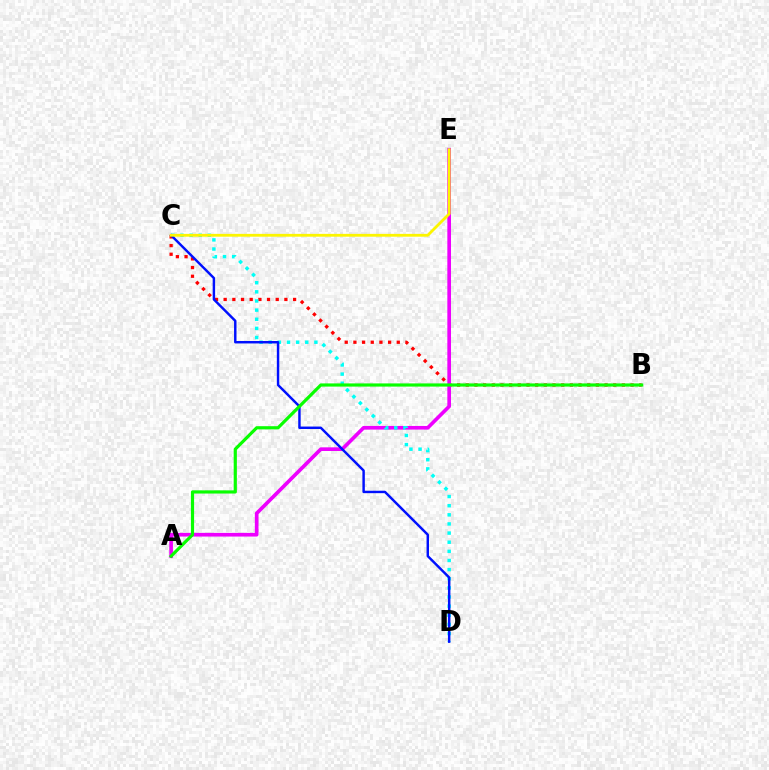{('B', 'C'): [{'color': '#ff0000', 'line_style': 'dotted', 'thickness': 2.36}], ('A', 'E'): [{'color': '#ee00ff', 'line_style': 'solid', 'thickness': 2.63}], ('C', 'D'): [{'color': '#00fff6', 'line_style': 'dotted', 'thickness': 2.48}, {'color': '#0010ff', 'line_style': 'solid', 'thickness': 1.76}], ('C', 'E'): [{'color': '#fcf500', 'line_style': 'solid', 'thickness': 2.03}], ('A', 'B'): [{'color': '#08ff00', 'line_style': 'solid', 'thickness': 2.29}]}